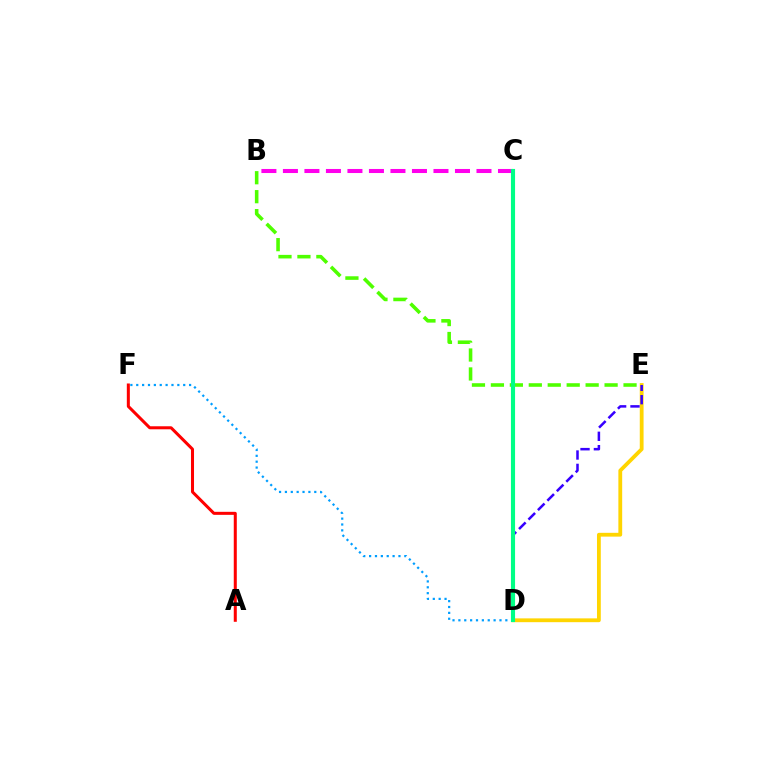{('A', 'F'): [{'color': '#ff0000', 'line_style': 'solid', 'thickness': 2.18}], ('B', 'E'): [{'color': '#4fff00', 'line_style': 'dashed', 'thickness': 2.57}], ('D', 'E'): [{'color': '#ffd500', 'line_style': 'solid', 'thickness': 2.74}, {'color': '#3700ff', 'line_style': 'dashed', 'thickness': 1.82}], ('B', 'C'): [{'color': '#ff00ed', 'line_style': 'dashed', 'thickness': 2.92}], ('D', 'F'): [{'color': '#009eff', 'line_style': 'dotted', 'thickness': 1.6}], ('C', 'D'): [{'color': '#00ff86', 'line_style': 'solid', 'thickness': 2.97}]}